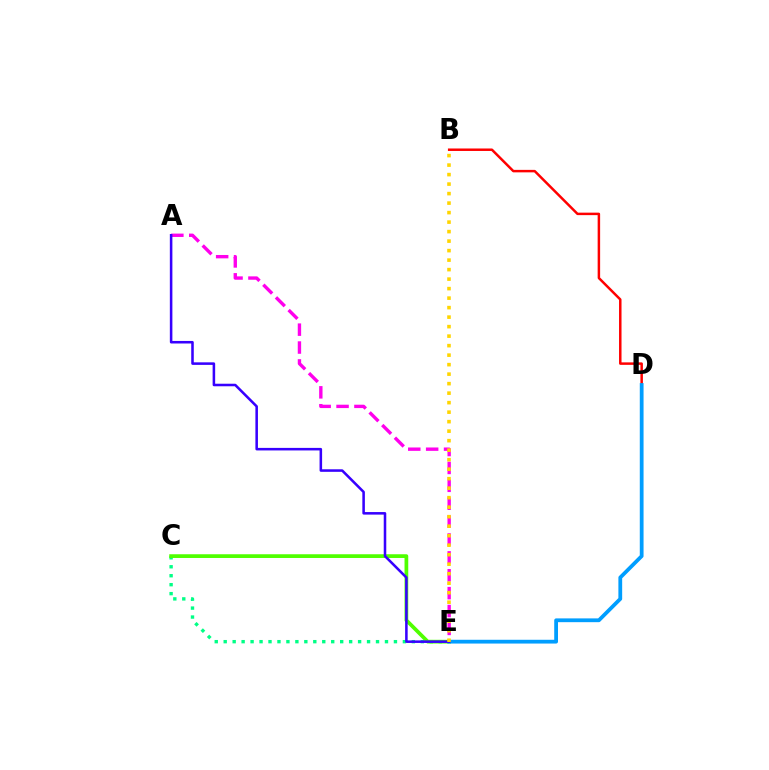{('B', 'D'): [{'color': '#ff0000', 'line_style': 'solid', 'thickness': 1.79}], ('C', 'E'): [{'color': '#00ff86', 'line_style': 'dotted', 'thickness': 2.43}, {'color': '#4fff00', 'line_style': 'solid', 'thickness': 2.69}], ('D', 'E'): [{'color': '#009eff', 'line_style': 'solid', 'thickness': 2.72}], ('A', 'E'): [{'color': '#ff00ed', 'line_style': 'dashed', 'thickness': 2.43}, {'color': '#3700ff', 'line_style': 'solid', 'thickness': 1.83}], ('B', 'E'): [{'color': '#ffd500', 'line_style': 'dotted', 'thickness': 2.58}]}